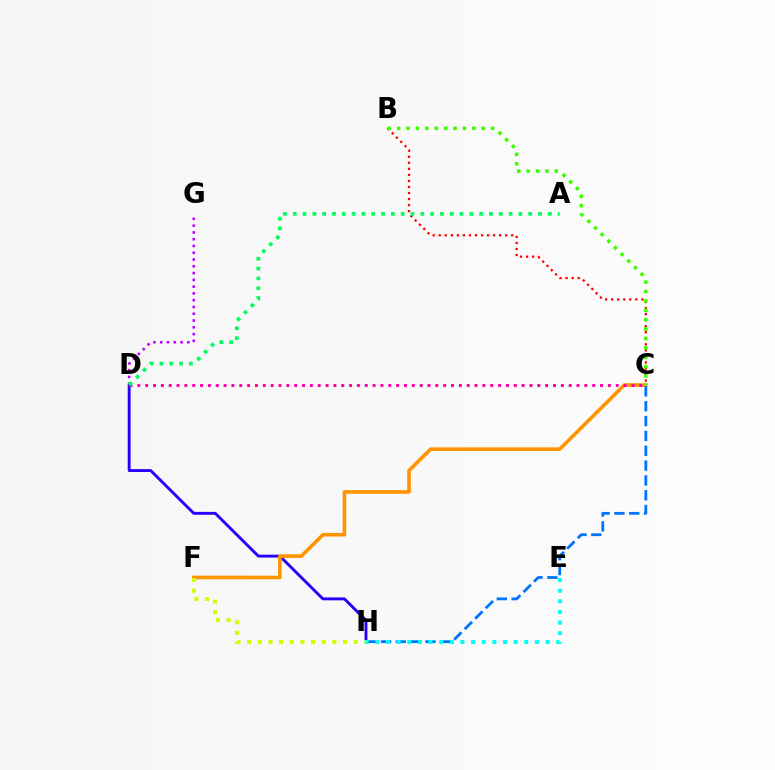{('D', 'G'): [{'color': '#b900ff', 'line_style': 'dotted', 'thickness': 1.84}], ('B', 'C'): [{'color': '#ff0000', 'line_style': 'dotted', 'thickness': 1.64}, {'color': '#3dff00', 'line_style': 'dotted', 'thickness': 2.55}], ('D', 'H'): [{'color': '#2500ff', 'line_style': 'solid', 'thickness': 2.08}], ('C', 'F'): [{'color': '#ff9400', 'line_style': 'solid', 'thickness': 2.61}], ('C', 'H'): [{'color': '#0074ff', 'line_style': 'dashed', 'thickness': 2.02}], ('C', 'D'): [{'color': '#ff00ac', 'line_style': 'dotted', 'thickness': 2.13}], ('E', 'H'): [{'color': '#00fff6', 'line_style': 'dotted', 'thickness': 2.89}], ('F', 'H'): [{'color': '#d1ff00', 'line_style': 'dotted', 'thickness': 2.89}], ('A', 'D'): [{'color': '#00ff5c', 'line_style': 'dotted', 'thickness': 2.67}]}